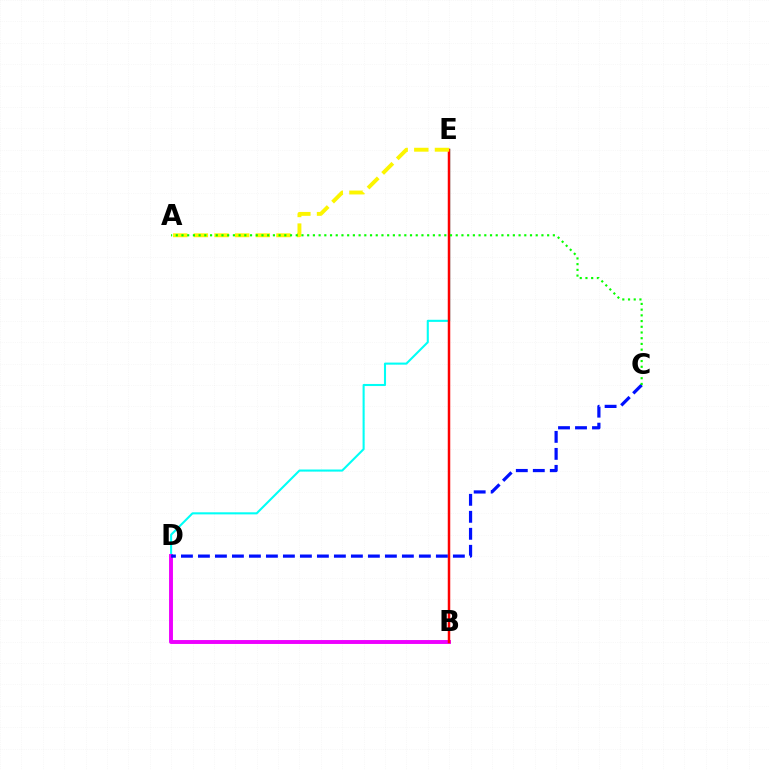{('D', 'E'): [{'color': '#00fff6', 'line_style': 'solid', 'thickness': 1.5}], ('B', 'D'): [{'color': '#ee00ff', 'line_style': 'solid', 'thickness': 2.81}], ('B', 'E'): [{'color': '#ff0000', 'line_style': 'solid', 'thickness': 1.79}], ('A', 'E'): [{'color': '#fcf500', 'line_style': 'dashed', 'thickness': 2.8}], ('C', 'D'): [{'color': '#0010ff', 'line_style': 'dashed', 'thickness': 2.31}], ('A', 'C'): [{'color': '#08ff00', 'line_style': 'dotted', 'thickness': 1.55}]}